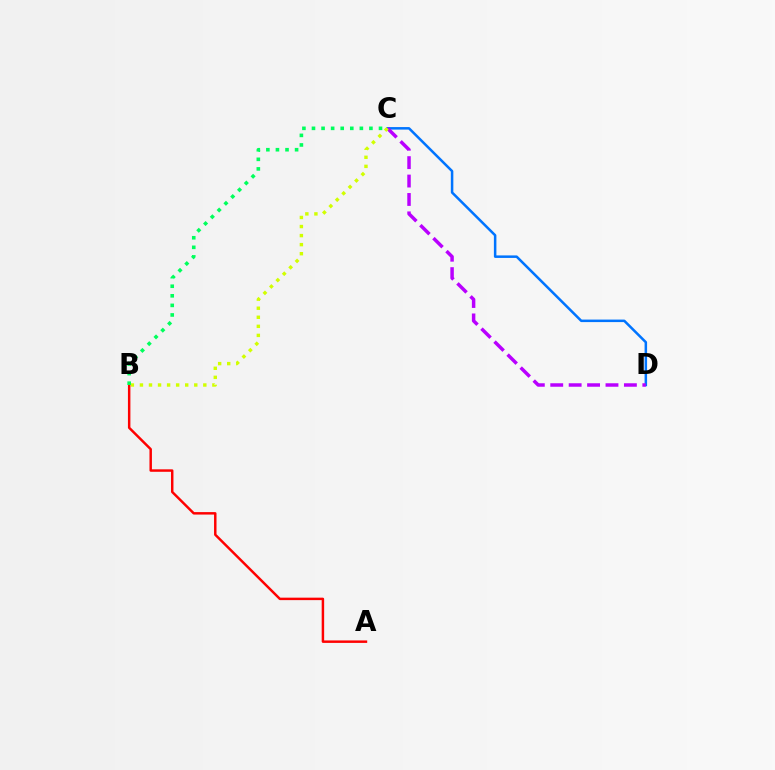{('C', 'D'): [{'color': '#0074ff', 'line_style': 'solid', 'thickness': 1.81}, {'color': '#b900ff', 'line_style': 'dashed', 'thickness': 2.5}], ('B', 'C'): [{'color': '#d1ff00', 'line_style': 'dotted', 'thickness': 2.46}, {'color': '#00ff5c', 'line_style': 'dotted', 'thickness': 2.6}], ('A', 'B'): [{'color': '#ff0000', 'line_style': 'solid', 'thickness': 1.77}]}